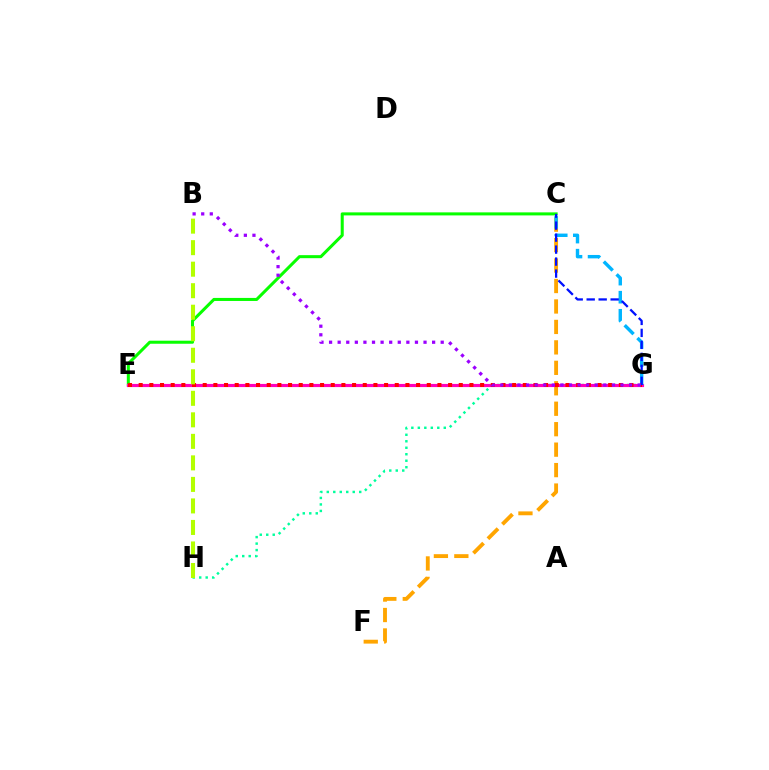{('C', 'E'): [{'color': '#08ff00', 'line_style': 'solid', 'thickness': 2.19}], ('C', 'F'): [{'color': '#ffa500', 'line_style': 'dashed', 'thickness': 2.78}], ('G', 'H'): [{'color': '#00ff9d', 'line_style': 'dotted', 'thickness': 1.76}], ('E', 'G'): [{'color': '#ff00bd', 'line_style': 'solid', 'thickness': 2.26}, {'color': '#ff0000', 'line_style': 'dotted', 'thickness': 2.9}], ('C', 'G'): [{'color': '#00b5ff', 'line_style': 'dashed', 'thickness': 2.45}, {'color': '#0010ff', 'line_style': 'dashed', 'thickness': 1.63}], ('B', 'H'): [{'color': '#b3ff00', 'line_style': 'dashed', 'thickness': 2.92}], ('B', 'G'): [{'color': '#9b00ff', 'line_style': 'dotted', 'thickness': 2.33}]}